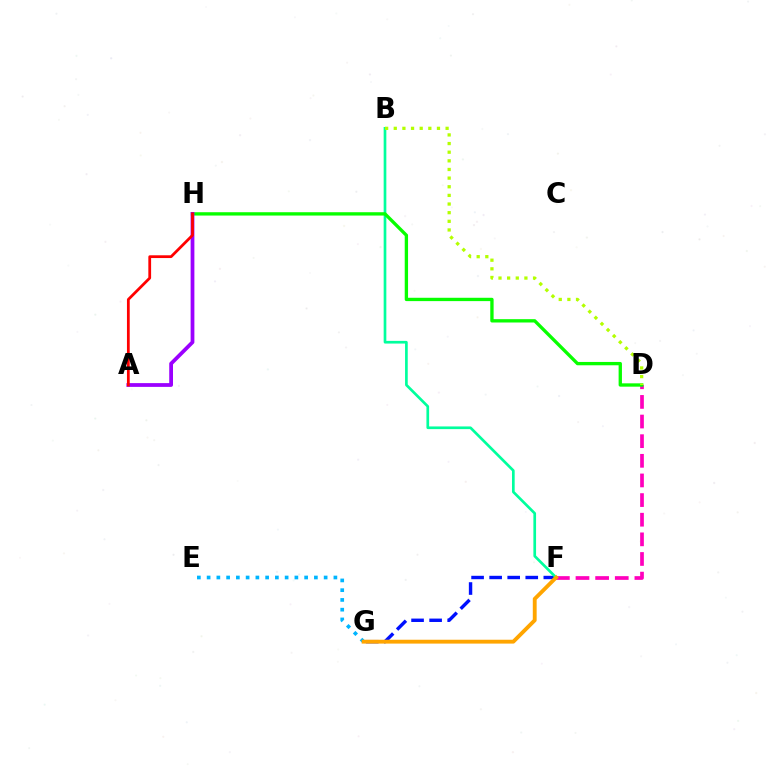{('F', 'G'): [{'color': '#0010ff', 'line_style': 'dashed', 'thickness': 2.45}, {'color': '#ffa500', 'line_style': 'solid', 'thickness': 2.78}], ('E', 'G'): [{'color': '#00b5ff', 'line_style': 'dotted', 'thickness': 2.65}], ('D', 'F'): [{'color': '#ff00bd', 'line_style': 'dashed', 'thickness': 2.67}], ('B', 'F'): [{'color': '#00ff9d', 'line_style': 'solid', 'thickness': 1.93}], ('D', 'H'): [{'color': '#08ff00', 'line_style': 'solid', 'thickness': 2.4}], ('A', 'H'): [{'color': '#9b00ff', 'line_style': 'solid', 'thickness': 2.71}, {'color': '#ff0000', 'line_style': 'solid', 'thickness': 1.99}], ('B', 'D'): [{'color': '#b3ff00', 'line_style': 'dotted', 'thickness': 2.35}]}